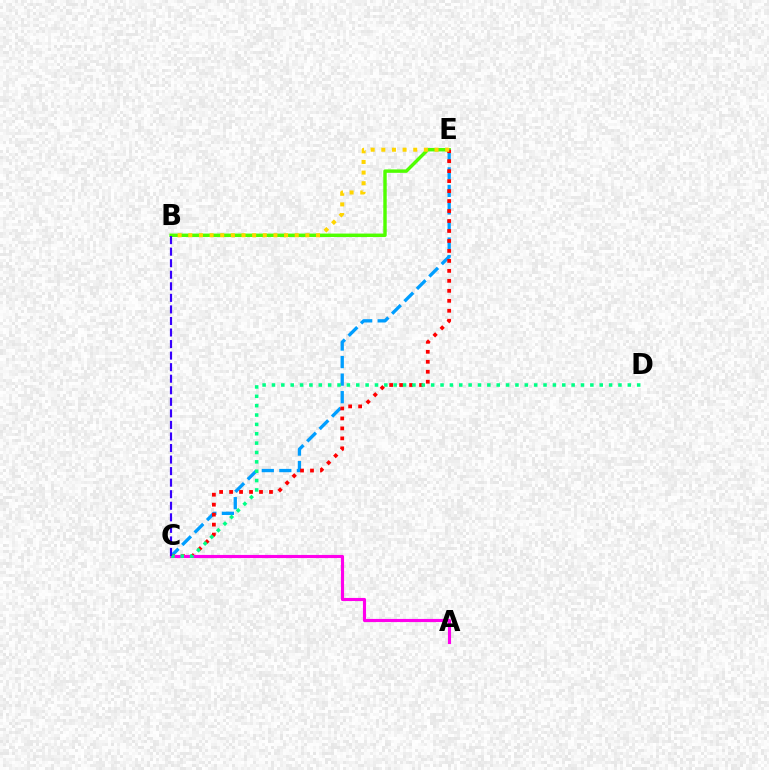{('B', 'E'): [{'color': '#4fff00', 'line_style': 'solid', 'thickness': 2.46}, {'color': '#ffd500', 'line_style': 'dotted', 'thickness': 2.89}], ('C', 'E'): [{'color': '#009eff', 'line_style': 'dashed', 'thickness': 2.38}, {'color': '#ff0000', 'line_style': 'dotted', 'thickness': 2.71}], ('A', 'C'): [{'color': '#ff00ed', 'line_style': 'solid', 'thickness': 2.25}], ('C', 'D'): [{'color': '#00ff86', 'line_style': 'dotted', 'thickness': 2.54}], ('B', 'C'): [{'color': '#3700ff', 'line_style': 'dashed', 'thickness': 1.57}]}